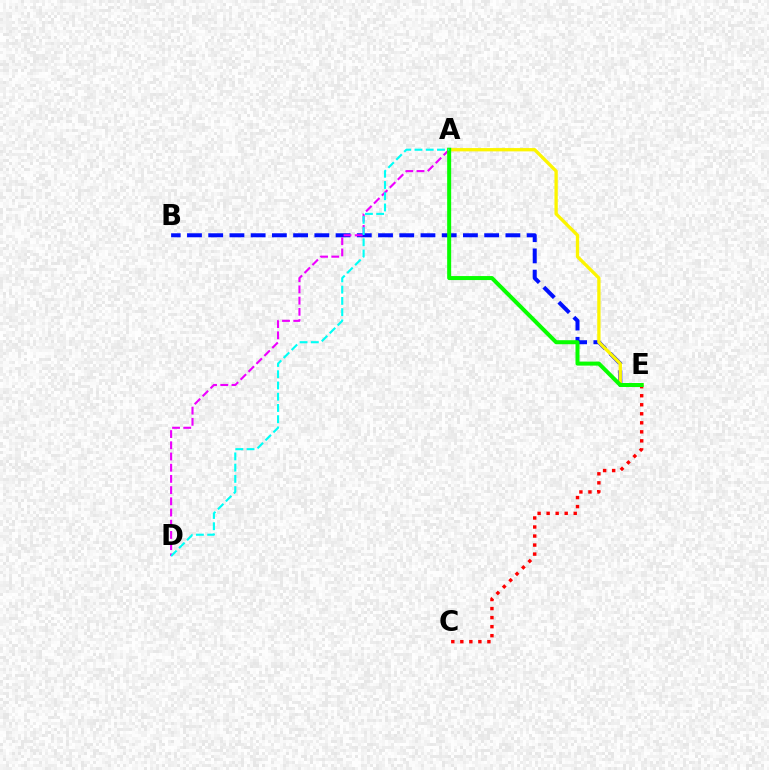{('B', 'E'): [{'color': '#0010ff', 'line_style': 'dashed', 'thickness': 2.88}], ('A', 'D'): [{'color': '#ee00ff', 'line_style': 'dashed', 'thickness': 1.52}, {'color': '#00fff6', 'line_style': 'dashed', 'thickness': 1.53}], ('C', 'E'): [{'color': '#ff0000', 'line_style': 'dotted', 'thickness': 2.45}], ('A', 'E'): [{'color': '#fcf500', 'line_style': 'solid', 'thickness': 2.38}, {'color': '#08ff00', 'line_style': 'solid', 'thickness': 2.88}]}